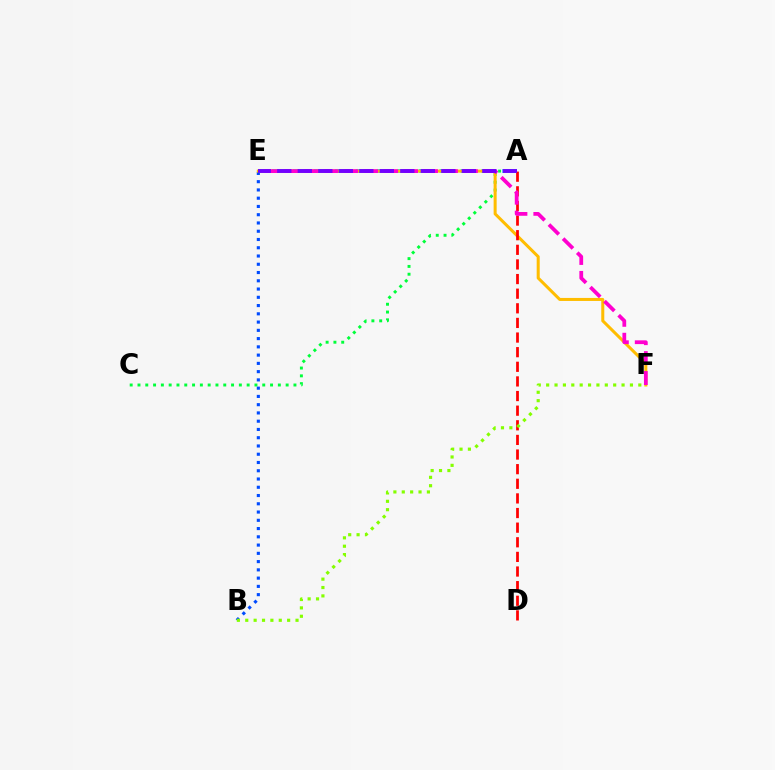{('A', 'C'): [{'color': '#00ff39', 'line_style': 'dotted', 'thickness': 2.12}], ('B', 'E'): [{'color': '#004bff', 'line_style': 'dotted', 'thickness': 2.24}], ('A', 'E'): [{'color': '#00fff6', 'line_style': 'dashed', 'thickness': 2.85}, {'color': '#7200ff', 'line_style': 'dashed', 'thickness': 2.79}], ('E', 'F'): [{'color': '#ffbd00', 'line_style': 'solid', 'thickness': 2.18}, {'color': '#ff00cf', 'line_style': 'dashed', 'thickness': 2.71}], ('A', 'D'): [{'color': '#ff0000', 'line_style': 'dashed', 'thickness': 1.99}], ('B', 'F'): [{'color': '#84ff00', 'line_style': 'dotted', 'thickness': 2.28}]}